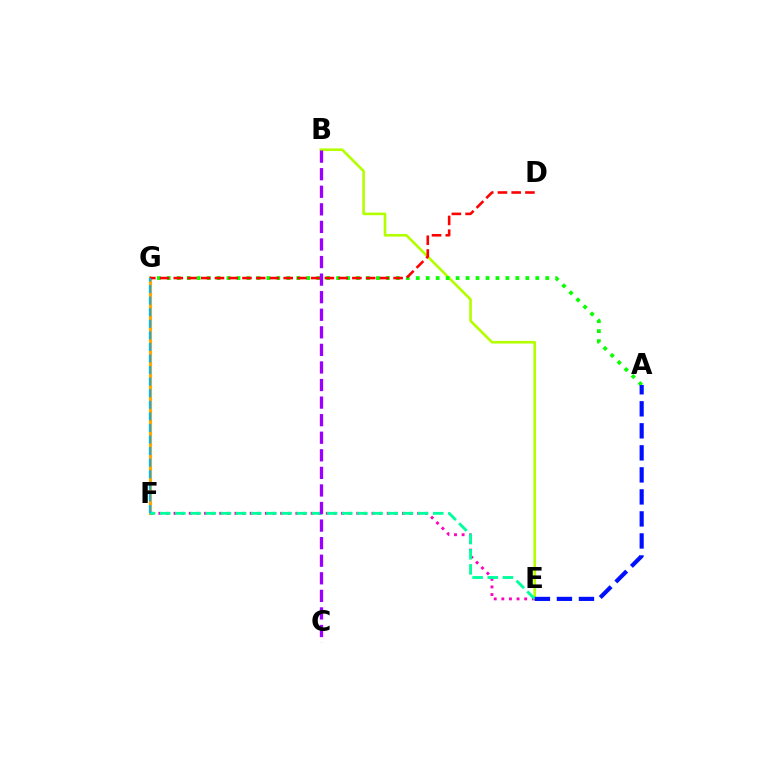{('F', 'G'): [{'color': '#ffa500', 'line_style': 'solid', 'thickness': 2.27}, {'color': '#00b5ff', 'line_style': 'dashed', 'thickness': 1.57}], ('B', 'E'): [{'color': '#b3ff00', 'line_style': 'solid', 'thickness': 1.9}], ('E', 'F'): [{'color': '#ff00bd', 'line_style': 'dotted', 'thickness': 2.07}, {'color': '#00ff9d', 'line_style': 'dashed', 'thickness': 2.06}], ('A', 'G'): [{'color': '#08ff00', 'line_style': 'dotted', 'thickness': 2.71}], ('D', 'G'): [{'color': '#ff0000', 'line_style': 'dashed', 'thickness': 1.87}], ('B', 'C'): [{'color': '#9b00ff', 'line_style': 'dashed', 'thickness': 2.39}], ('A', 'E'): [{'color': '#0010ff', 'line_style': 'dashed', 'thickness': 2.99}]}